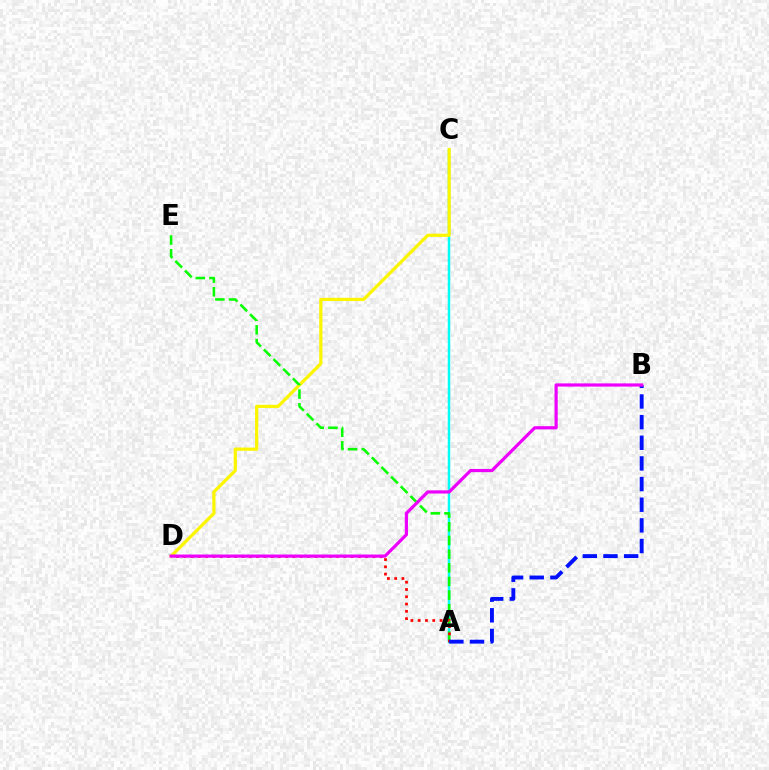{('A', 'C'): [{'color': '#00fff6', 'line_style': 'solid', 'thickness': 1.79}], ('C', 'D'): [{'color': '#fcf500', 'line_style': 'solid', 'thickness': 2.32}], ('A', 'E'): [{'color': '#08ff00', 'line_style': 'dashed', 'thickness': 1.86}], ('A', 'D'): [{'color': '#ff0000', 'line_style': 'dotted', 'thickness': 1.98}], ('A', 'B'): [{'color': '#0010ff', 'line_style': 'dashed', 'thickness': 2.8}], ('B', 'D'): [{'color': '#ee00ff', 'line_style': 'solid', 'thickness': 2.3}]}